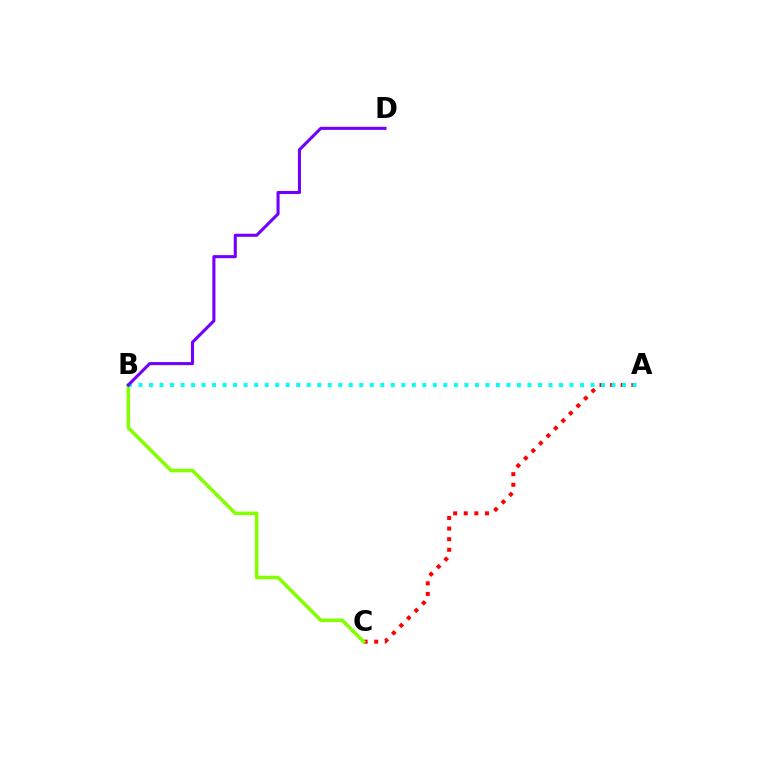{('A', 'C'): [{'color': '#ff0000', 'line_style': 'dotted', 'thickness': 2.88}], ('B', 'C'): [{'color': '#84ff00', 'line_style': 'solid', 'thickness': 2.54}], ('A', 'B'): [{'color': '#00fff6', 'line_style': 'dotted', 'thickness': 2.86}], ('B', 'D'): [{'color': '#7200ff', 'line_style': 'solid', 'thickness': 2.22}]}